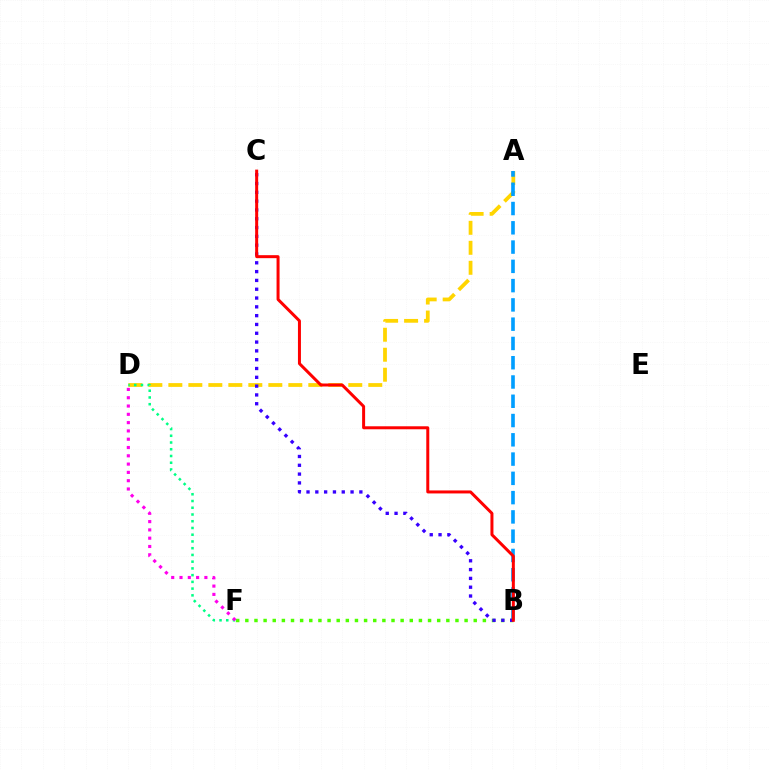{('A', 'D'): [{'color': '#ffd500', 'line_style': 'dashed', 'thickness': 2.72}], ('D', 'F'): [{'color': '#00ff86', 'line_style': 'dotted', 'thickness': 1.83}, {'color': '#ff00ed', 'line_style': 'dotted', 'thickness': 2.25}], ('A', 'B'): [{'color': '#009eff', 'line_style': 'dashed', 'thickness': 2.62}], ('B', 'F'): [{'color': '#4fff00', 'line_style': 'dotted', 'thickness': 2.48}], ('B', 'C'): [{'color': '#3700ff', 'line_style': 'dotted', 'thickness': 2.39}, {'color': '#ff0000', 'line_style': 'solid', 'thickness': 2.16}]}